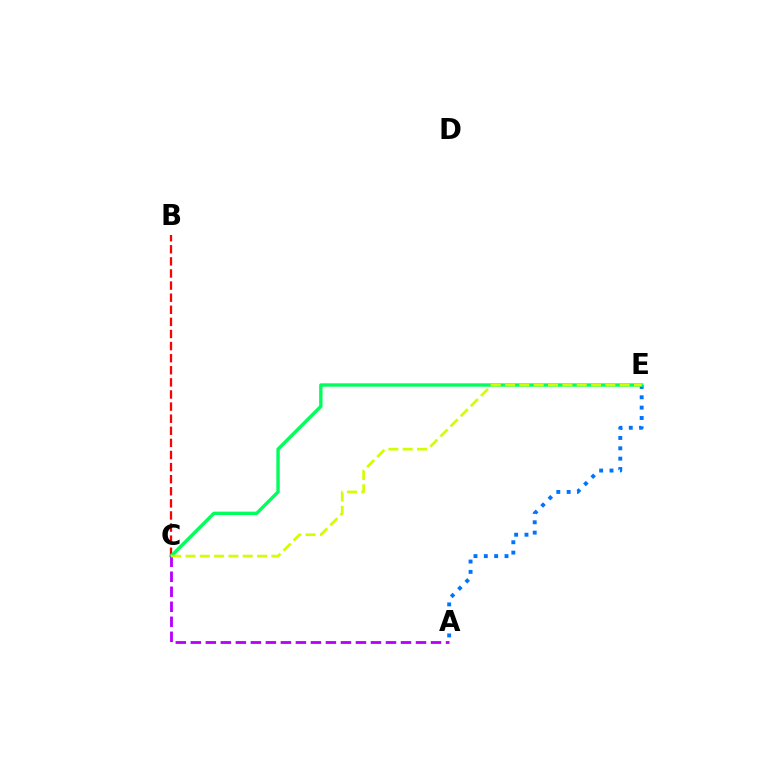{('A', 'E'): [{'color': '#0074ff', 'line_style': 'dotted', 'thickness': 2.81}], ('B', 'C'): [{'color': '#ff0000', 'line_style': 'dashed', 'thickness': 1.64}], ('C', 'E'): [{'color': '#00ff5c', 'line_style': 'solid', 'thickness': 2.44}, {'color': '#d1ff00', 'line_style': 'dashed', 'thickness': 1.95}], ('A', 'C'): [{'color': '#b900ff', 'line_style': 'dashed', 'thickness': 2.04}]}